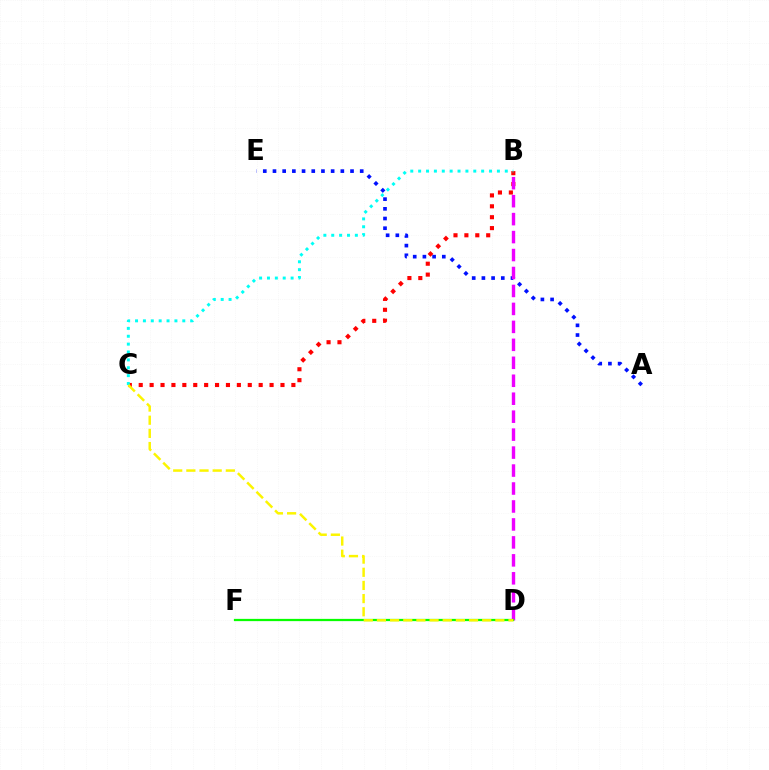{('A', 'E'): [{'color': '#0010ff', 'line_style': 'dotted', 'thickness': 2.63}], ('B', 'C'): [{'color': '#ff0000', 'line_style': 'dotted', 'thickness': 2.96}, {'color': '#00fff6', 'line_style': 'dotted', 'thickness': 2.14}], ('B', 'D'): [{'color': '#ee00ff', 'line_style': 'dashed', 'thickness': 2.44}], ('D', 'F'): [{'color': '#08ff00', 'line_style': 'solid', 'thickness': 1.62}], ('C', 'D'): [{'color': '#fcf500', 'line_style': 'dashed', 'thickness': 1.79}]}